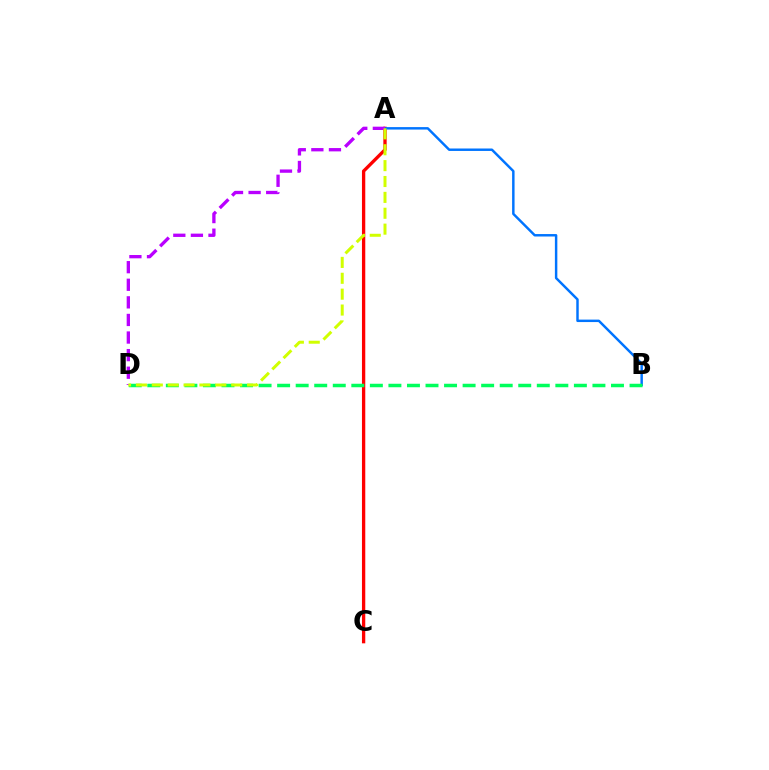{('A', 'C'): [{'color': '#ff0000', 'line_style': 'solid', 'thickness': 2.39}], ('A', 'B'): [{'color': '#0074ff', 'line_style': 'solid', 'thickness': 1.77}], ('B', 'D'): [{'color': '#00ff5c', 'line_style': 'dashed', 'thickness': 2.52}], ('A', 'D'): [{'color': '#b900ff', 'line_style': 'dashed', 'thickness': 2.39}, {'color': '#d1ff00', 'line_style': 'dashed', 'thickness': 2.16}]}